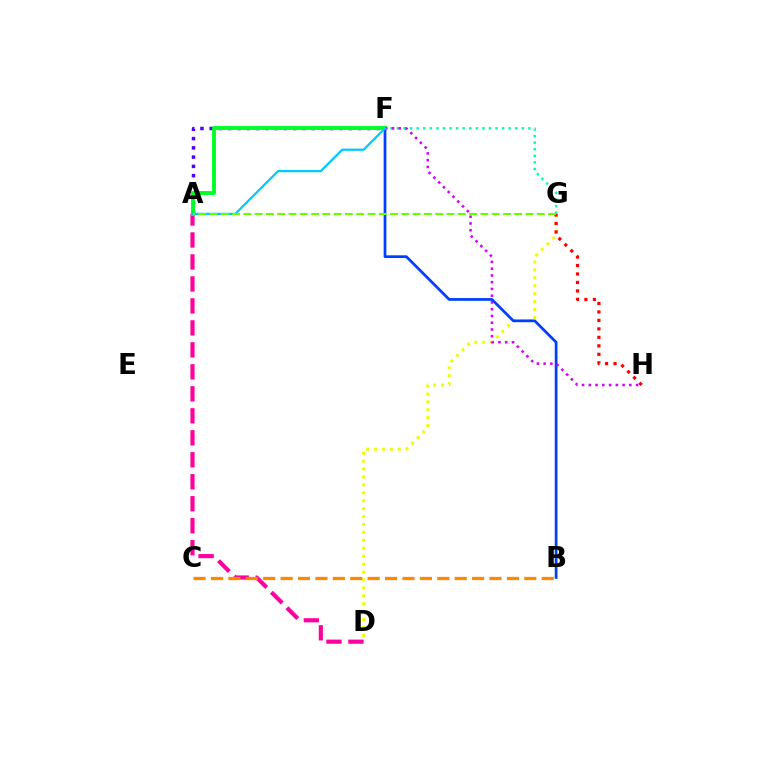{('A', 'D'): [{'color': '#ff00a0', 'line_style': 'dashed', 'thickness': 2.99}], ('F', 'G'): [{'color': '#00ffaf', 'line_style': 'dotted', 'thickness': 1.78}], ('B', 'C'): [{'color': '#ff8800', 'line_style': 'dashed', 'thickness': 2.36}], ('D', 'G'): [{'color': '#eeff00', 'line_style': 'dotted', 'thickness': 2.15}], ('G', 'H'): [{'color': '#ff0000', 'line_style': 'dotted', 'thickness': 2.3}], ('B', 'F'): [{'color': '#003fff', 'line_style': 'solid', 'thickness': 1.97}], ('A', 'F'): [{'color': '#4f00ff', 'line_style': 'dotted', 'thickness': 2.52}, {'color': '#00ff27', 'line_style': 'solid', 'thickness': 2.8}, {'color': '#00c7ff', 'line_style': 'solid', 'thickness': 1.59}], ('F', 'H'): [{'color': '#d600ff', 'line_style': 'dotted', 'thickness': 1.84}], ('A', 'G'): [{'color': '#66ff00', 'line_style': 'dashed', 'thickness': 1.53}]}